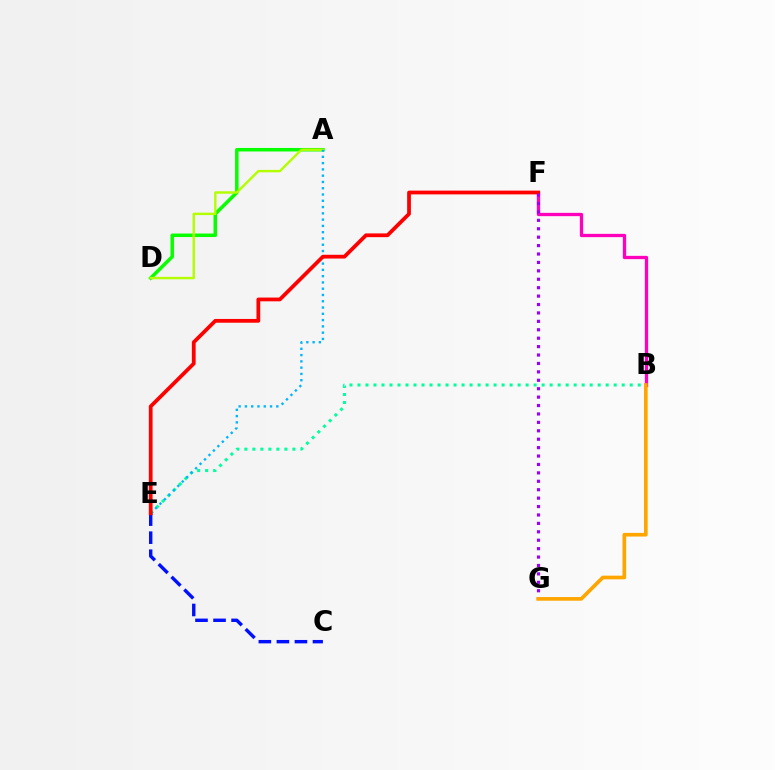{('C', 'E'): [{'color': '#0010ff', 'line_style': 'dashed', 'thickness': 2.45}], ('A', 'D'): [{'color': '#08ff00', 'line_style': 'solid', 'thickness': 2.53}, {'color': '#b3ff00', 'line_style': 'solid', 'thickness': 1.74}], ('B', 'E'): [{'color': '#00ff9d', 'line_style': 'dotted', 'thickness': 2.18}], ('A', 'E'): [{'color': '#00b5ff', 'line_style': 'dotted', 'thickness': 1.71}], ('B', 'F'): [{'color': '#ff00bd', 'line_style': 'solid', 'thickness': 2.38}], ('E', 'F'): [{'color': '#ff0000', 'line_style': 'solid', 'thickness': 2.71}], ('F', 'G'): [{'color': '#9b00ff', 'line_style': 'dotted', 'thickness': 2.29}], ('B', 'G'): [{'color': '#ffa500', 'line_style': 'solid', 'thickness': 2.63}]}